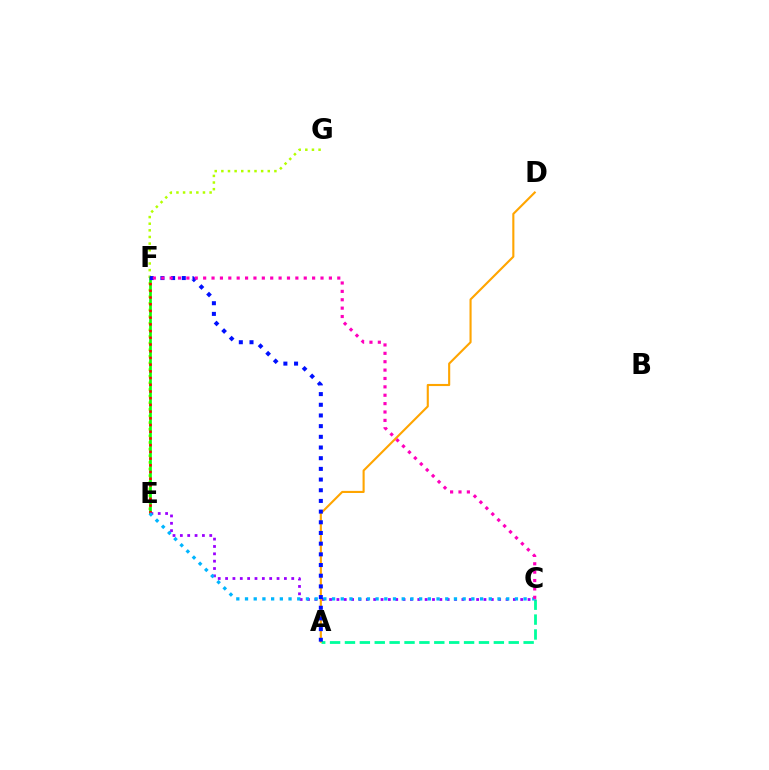{('E', 'G'): [{'color': '#b3ff00', 'line_style': 'dotted', 'thickness': 1.8}], ('A', 'C'): [{'color': '#00ff9d', 'line_style': 'dashed', 'thickness': 2.02}], ('E', 'F'): [{'color': '#08ff00', 'line_style': 'solid', 'thickness': 1.92}, {'color': '#ff0000', 'line_style': 'dotted', 'thickness': 1.82}], ('C', 'E'): [{'color': '#9b00ff', 'line_style': 'dotted', 'thickness': 2.0}, {'color': '#00b5ff', 'line_style': 'dotted', 'thickness': 2.37}], ('A', 'D'): [{'color': '#ffa500', 'line_style': 'solid', 'thickness': 1.52}], ('A', 'F'): [{'color': '#0010ff', 'line_style': 'dotted', 'thickness': 2.9}], ('C', 'F'): [{'color': '#ff00bd', 'line_style': 'dotted', 'thickness': 2.28}]}